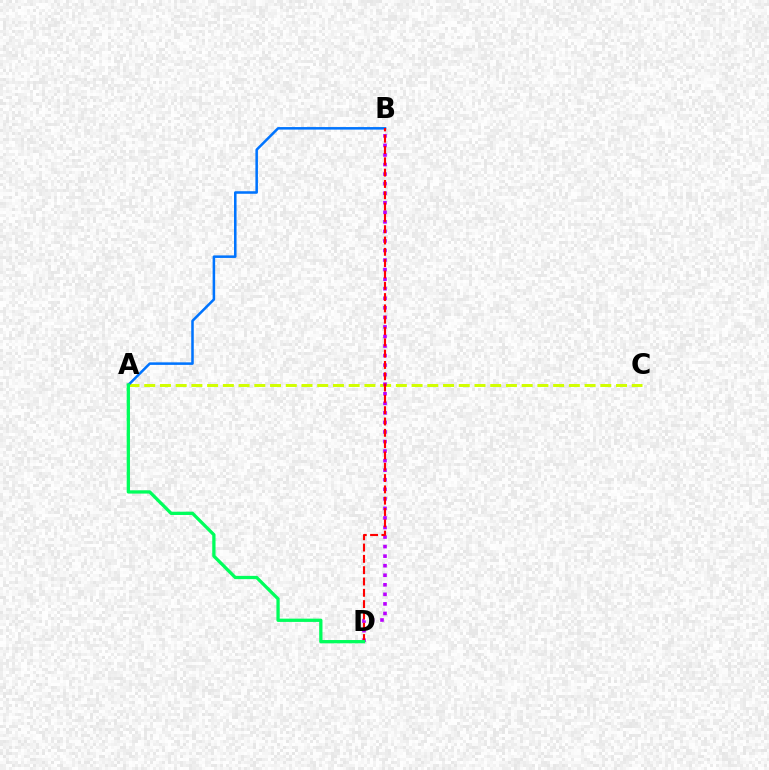{('A', 'C'): [{'color': '#d1ff00', 'line_style': 'dashed', 'thickness': 2.14}], ('A', 'B'): [{'color': '#0074ff', 'line_style': 'solid', 'thickness': 1.83}], ('B', 'D'): [{'color': '#b900ff', 'line_style': 'dotted', 'thickness': 2.6}, {'color': '#ff0000', 'line_style': 'dashed', 'thickness': 1.54}], ('A', 'D'): [{'color': '#00ff5c', 'line_style': 'solid', 'thickness': 2.36}]}